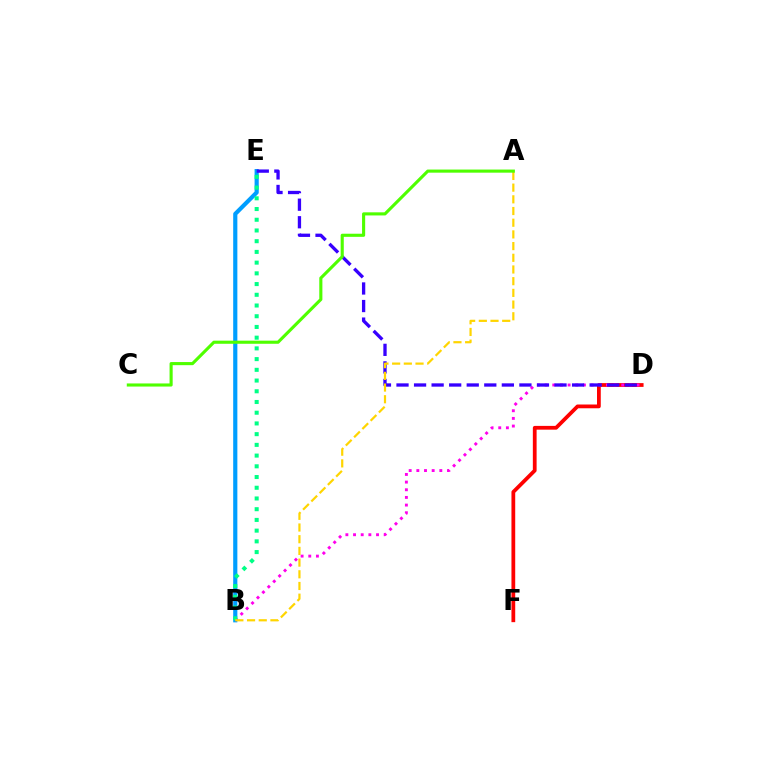{('D', 'F'): [{'color': '#ff0000', 'line_style': 'solid', 'thickness': 2.71}], ('B', 'E'): [{'color': '#009eff', 'line_style': 'solid', 'thickness': 3.0}, {'color': '#00ff86', 'line_style': 'dotted', 'thickness': 2.91}], ('B', 'D'): [{'color': '#ff00ed', 'line_style': 'dotted', 'thickness': 2.08}], ('D', 'E'): [{'color': '#3700ff', 'line_style': 'dashed', 'thickness': 2.39}], ('A', 'B'): [{'color': '#ffd500', 'line_style': 'dashed', 'thickness': 1.59}], ('A', 'C'): [{'color': '#4fff00', 'line_style': 'solid', 'thickness': 2.24}]}